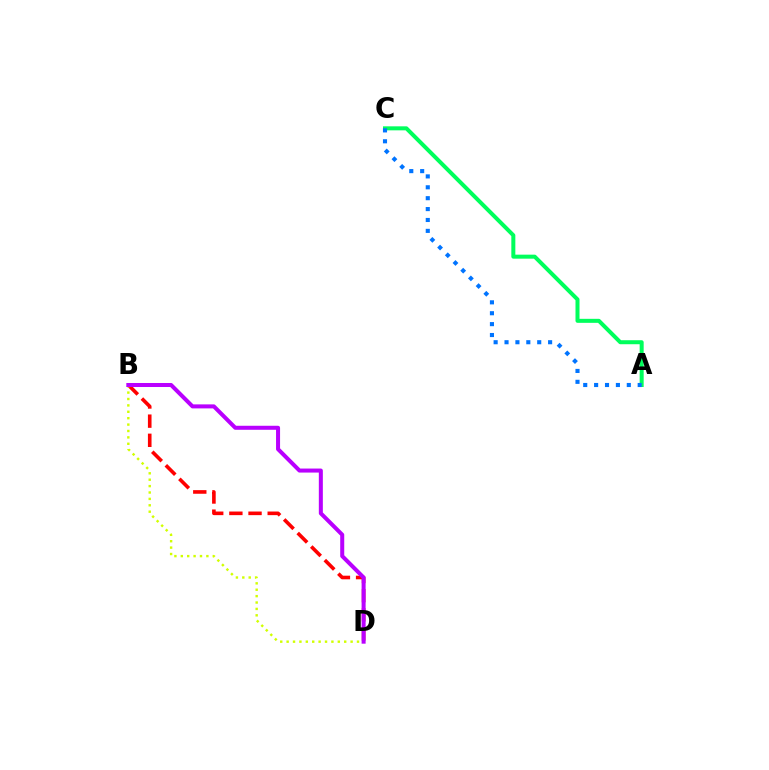{('A', 'C'): [{'color': '#00ff5c', 'line_style': 'solid', 'thickness': 2.89}, {'color': '#0074ff', 'line_style': 'dotted', 'thickness': 2.96}], ('B', 'D'): [{'color': '#ff0000', 'line_style': 'dashed', 'thickness': 2.6}, {'color': '#d1ff00', 'line_style': 'dotted', 'thickness': 1.74}, {'color': '#b900ff', 'line_style': 'solid', 'thickness': 2.89}]}